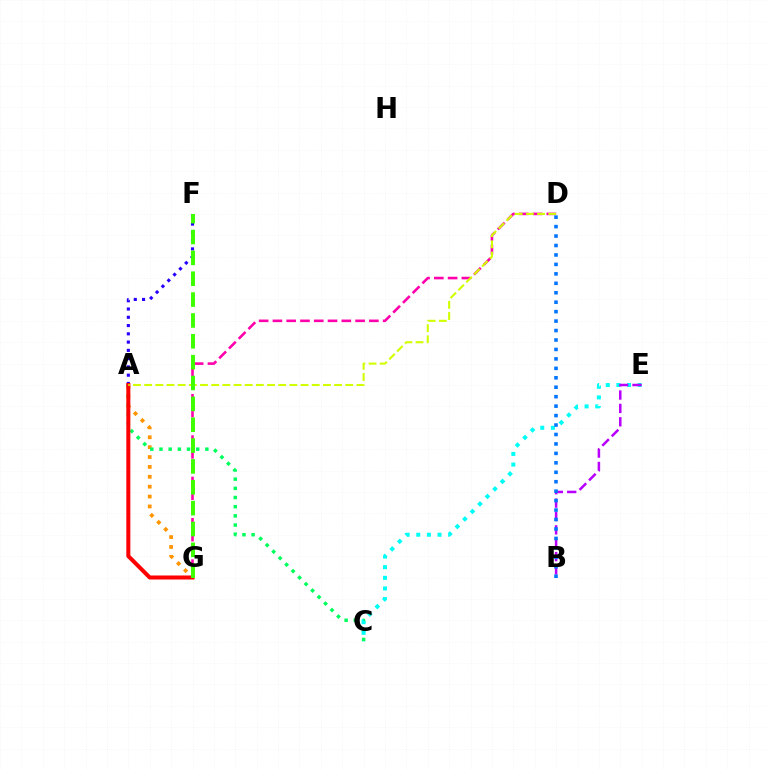{('A', 'G'): [{'color': '#ff9400', 'line_style': 'dotted', 'thickness': 2.68}, {'color': '#ff0000', 'line_style': 'solid', 'thickness': 2.9}], ('A', 'C'): [{'color': '#00ff5c', 'line_style': 'dotted', 'thickness': 2.49}], ('A', 'F'): [{'color': '#2500ff', 'line_style': 'dotted', 'thickness': 2.25}], ('D', 'G'): [{'color': '#ff00ac', 'line_style': 'dashed', 'thickness': 1.87}], ('C', 'E'): [{'color': '#00fff6', 'line_style': 'dotted', 'thickness': 2.89}], ('A', 'D'): [{'color': '#d1ff00', 'line_style': 'dashed', 'thickness': 1.52}], ('F', 'G'): [{'color': '#3dff00', 'line_style': 'dashed', 'thickness': 2.83}], ('B', 'E'): [{'color': '#b900ff', 'line_style': 'dashed', 'thickness': 1.82}], ('B', 'D'): [{'color': '#0074ff', 'line_style': 'dotted', 'thickness': 2.57}]}